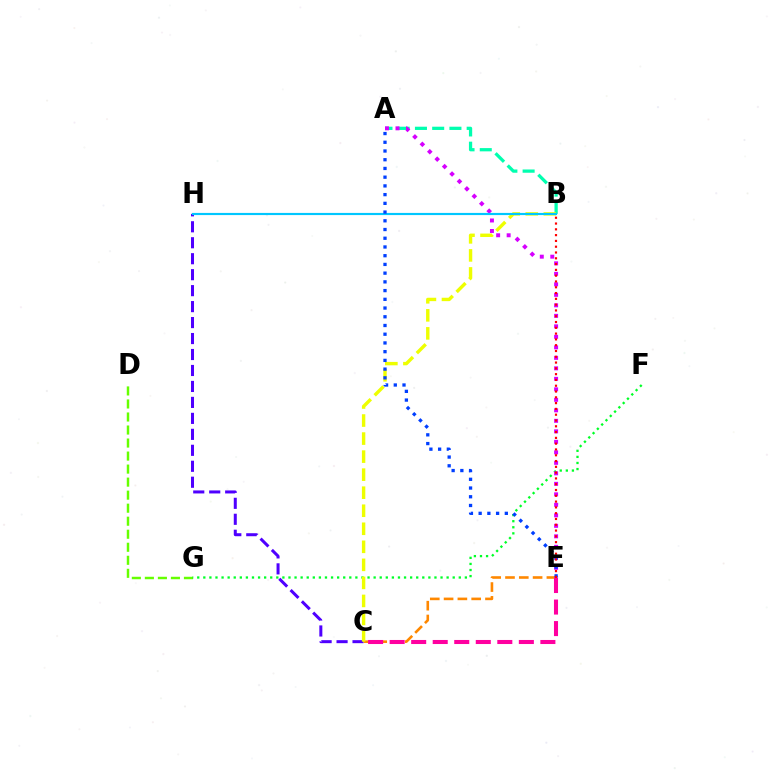{('D', 'G'): [{'color': '#66ff00', 'line_style': 'dashed', 'thickness': 1.77}], ('F', 'G'): [{'color': '#00ff27', 'line_style': 'dotted', 'thickness': 1.65}], ('A', 'B'): [{'color': '#00ffaf', 'line_style': 'dashed', 'thickness': 2.34}], ('C', 'H'): [{'color': '#4f00ff', 'line_style': 'dashed', 'thickness': 2.17}], ('C', 'E'): [{'color': '#ff8800', 'line_style': 'dashed', 'thickness': 1.87}, {'color': '#ff00a0', 'line_style': 'dashed', 'thickness': 2.93}], ('A', 'E'): [{'color': '#d600ff', 'line_style': 'dotted', 'thickness': 2.85}, {'color': '#003fff', 'line_style': 'dotted', 'thickness': 2.37}], ('B', 'C'): [{'color': '#eeff00', 'line_style': 'dashed', 'thickness': 2.45}], ('B', 'H'): [{'color': '#00c7ff', 'line_style': 'solid', 'thickness': 1.56}], ('B', 'E'): [{'color': '#ff0000', 'line_style': 'dotted', 'thickness': 1.57}]}